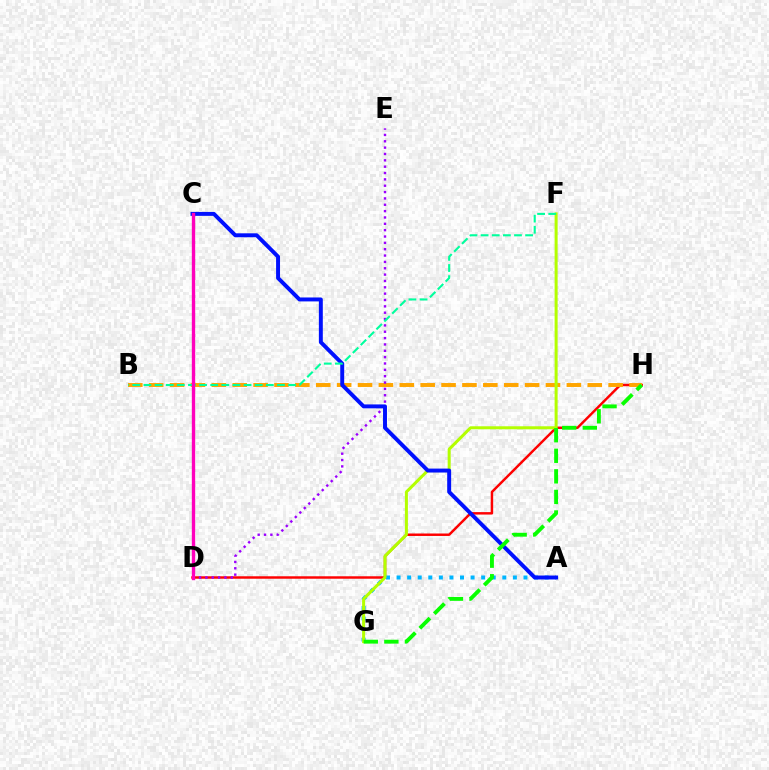{('D', 'H'): [{'color': '#ff0000', 'line_style': 'solid', 'thickness': 1.77}], ('A', 'G'): [{'color': '#00b5ff', 'line_style': 'dotted', 'thickness': 2.87}], ('B', 'H'): [{'color': '#ffa500', 'line_style': 'dashed', 'thickness': 2.84}], ('D', 'E'): [{'color': '#9b00ff', 'line_style': 'dotted', 'thickness': 1.72}], ('F', 'G'): [{'color': '#b3ff00', 'line_style': 'solid', 'thickness': 2.17}], ('A', 'C'): [{'color': '#0010ff', 'line_style': 'solid', 'thickness': 2.84}], ('B', 'F'): [{'color': '#00ff9d', 'line_style': 'dashed', 'thickness': 1.51}], ('C', 'D'): [{'color': '#ff00bd', 'line_style': 'solid', 'thickness': 2.41}], ('G', 'H'): [{'color': '#08ff00', 'line_style': 'dashed', 'thickness': 2.79}]}